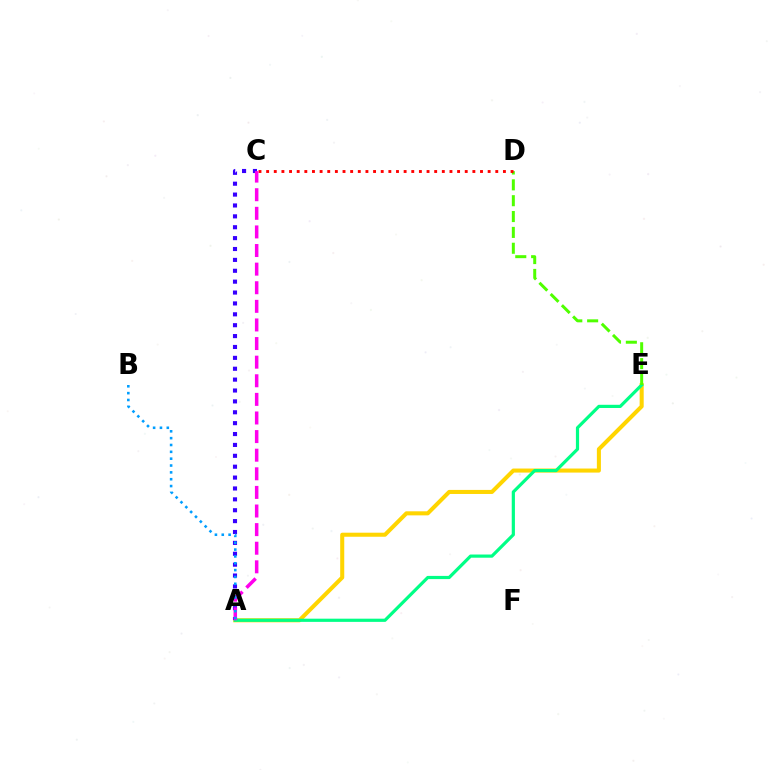{('A', 'E'): [{'color': '#ffd500', 'line_style': 'solid', 'thickness': 2.92}, {'color': '#00ff86', 'line_style': 'solid', 'thickness': 2.3}], ('D', 'E'): [{'color': '#4fff00', 'line_style': 'dashed', 'thickness': 2.15}], ('A', 'C'): [{'color': '#3700ff', 'line_style': 'dotted', 'thickness': 2.96}, {'color': '#ff00ed', 'line_style': 'dashed', 'thickness': 2.53}], ('C', 'D'): [{'color': '#ff0000', 'line_style': 'dotted', 'thickness': 2.08}], ('A', 'B'): [{'color': '#009eff', 'line_style': 'dotted', 'thickness': 1.86}]}